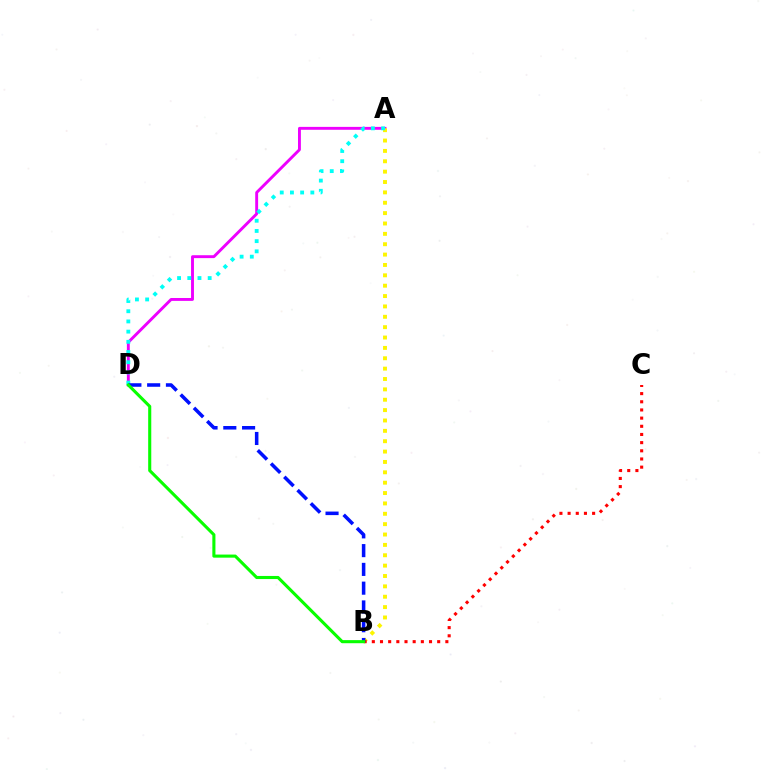{('A', 'D'): [{'color': '#ee00ff', 'line_style': 'solid', 'thickness': 2.09}, {'color': '#00fff6', 'line_style': 'dotted', 'thickness': 2.77}], ('A', 'B'): [{'color': '#fcf500', 'line_style': 'dotted', 'thickness': 2.82}], ('B', 'C'): [{'color': '#ff0000', 'line_style': 'dotted', 'thickness': 2.22}], ('B', 'D'): [{'color': '#0010ff', 'line_style': 'dashed', 'thickness': 2.55}, {'color': '#08ff00', 'line_style': 'solid', 'thickness': 2.23}]}